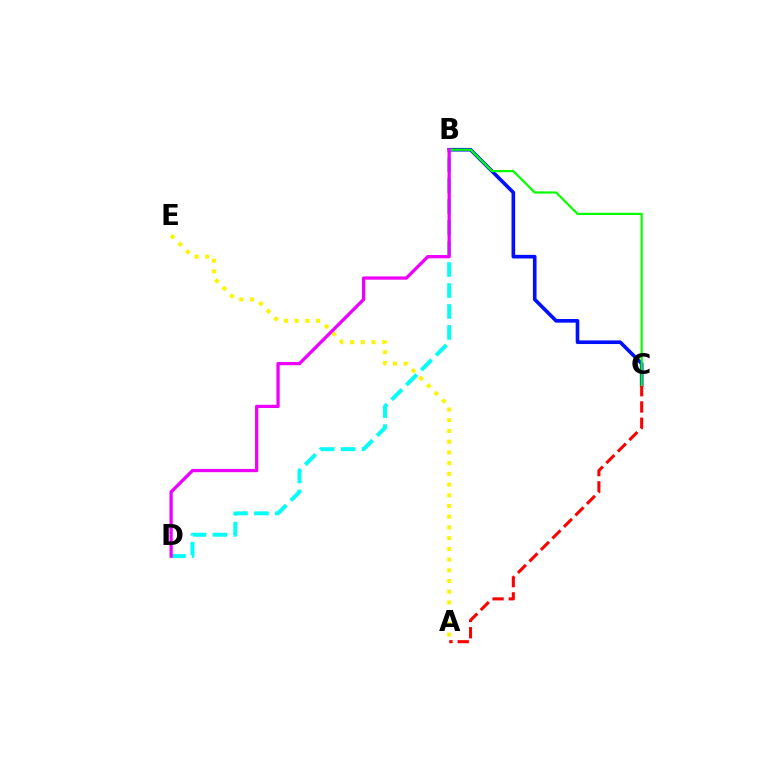{('B', 'C'): [{'color': '#0010ff', 'line_style': 'solid', 'thickness': 2.61}, {'color': '#08ff00', 'line_style': 'solid', 'thickness': 1.6}], ('A', 'E'): [{'color': '#fcf500', 'line_style': 'dotted', 'thickness': 2.91}], ('A', 'C'): [{'color': '#ff0000', 'line_style': 'dashed', 'thickness': 2.21}], ('B', 'D'): [{'color': '#00fff6', 'line_style': 'dashed', 'thickness': 2.85}, {'color': '#ee00ff', 'line_style': 'solid', 'thickness': 2.36}]}